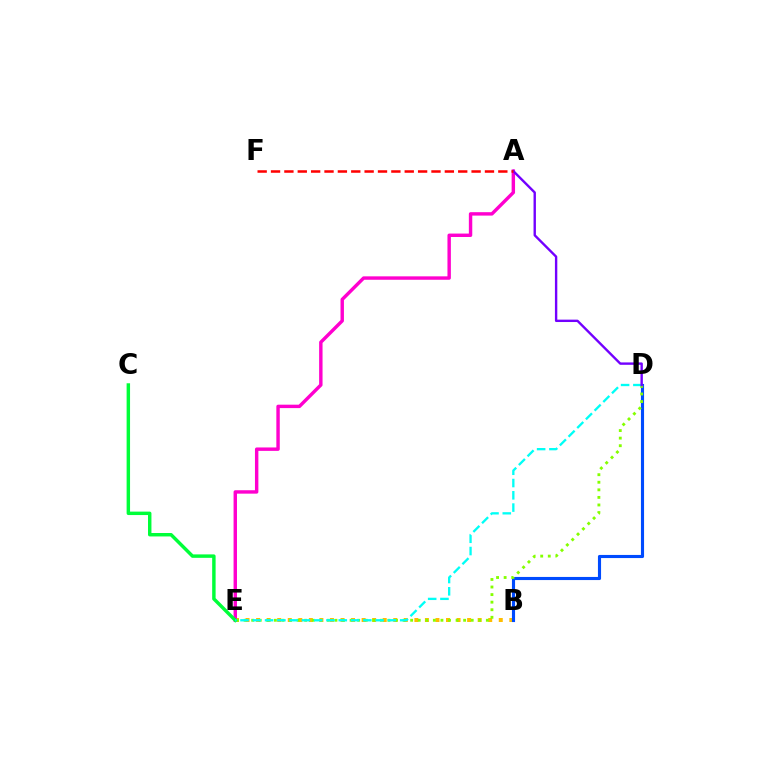{('B', 'E'): [{'color': '#ffbd00', 'line_style': 'dotted', 'thickness': 2.87}], ('A', 'E'): [{'color': '#ff00cf', 'line_style': 'solid', 'thickness': 2.46}], ('B', 'D'): [{'color': '#004bff', 'line_style': 'solid', 'thickness': 2.24}], ('D', 'E'): [{'color': '#84ff00', 'line_style': 'dotted', 'thickness': 2.06}, {'color': '#00fff6', 'line_style': 'dashed', 'thickness': 1.67}], ('C', 'E'): [{'color': '#00ff39', 'line_style': 'solid', 'thickness': 2.48}], ('A', 'D'): [{'color': '#7200ff', 'line_style': 'solid', 'thickness': 1.72}], ('A', 'F'): [{'color': '#ff0000', 'line_style': 'dashed', 'thickness': 1.82}]}